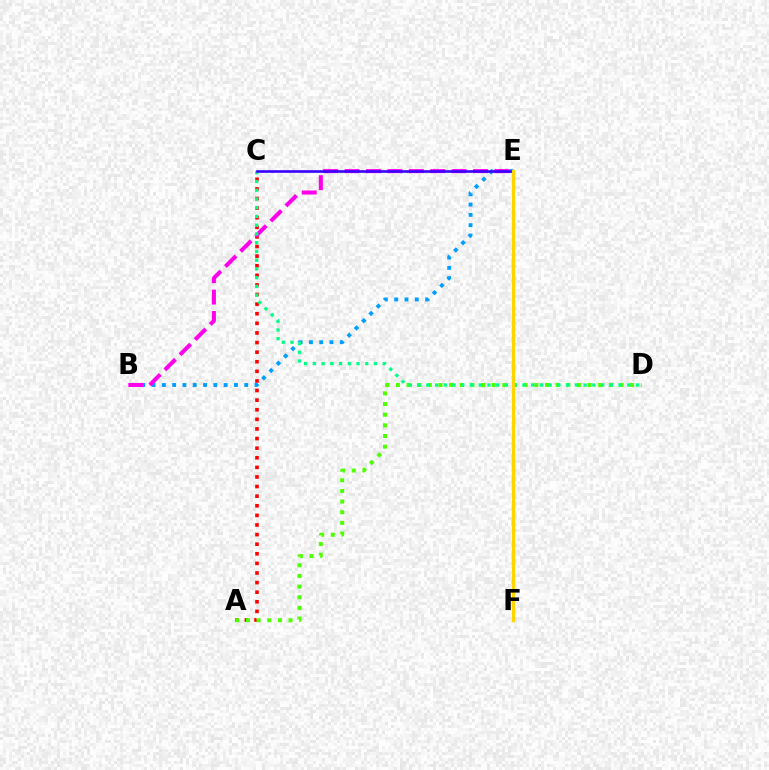{('B', 'E'): [{'color': '#009eff', 'line_style': 'dotted', 'thickness': 2.8}, {'color': '#ff00ed', 'line_style': 'dashed', 'thickness': 2.91}], ('A', 'C'): [{'color': '#ff0000', 'line_style': 'dotted', 'thickness': 2.61}], ('A', 'D'): [{'color': '#4fff00', 'line_style': 'dotted', 'thickness': 2.89}], ('C', 'D'): [{'color': '#00ff86', 'line_style': 'dotted', 'thickness': 2.37}], ('C', 'E'): [{'color': '#3700ff', 'line_style': 'solid', 'thickness': 1.88}], ('E', 'F'): [{'color': '#ffd500', 'line_style': 'solid', 'thickness': 2.37}]}